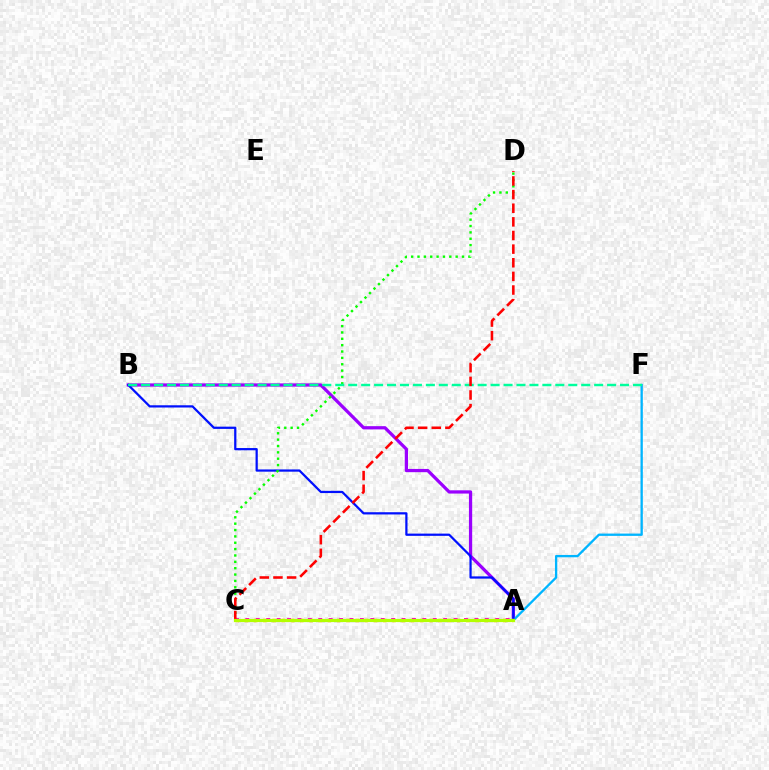{('A', 'B'): [{'color': '#9b00ff', 'line_style': 'solid', 'thickness': 2.34}, {'color': '#0010ff', 'line_style': 'solid', 'thickness': 1.61}], ('A', 'F'): [{'color': '#00b5ff', 'line_style': 'solid', 'thickness': 1.67}], ('C', 'D'): [{'color': '#08ff00', 'line_style': 'dotted', 'thickness': 1.73}, {'color': '#ff0000', 'line_style': 'dashed', 'thickness': 1.85}], ('B', 'F'): [{'color': '#00ff9d', 'line_style': 'dashed', 'thickness': 1.76}], ('A', 'C'): [{'color': '#ffa500', 'line_style': 'dotted', 'thickness': 2.51}, {'color': '#ff00bd', 'line_style': 'dotted', 'thickness': 2.83}, {'color': '#b3ff00', 'line_style': 'solid', 'thickness': 2.29}]}